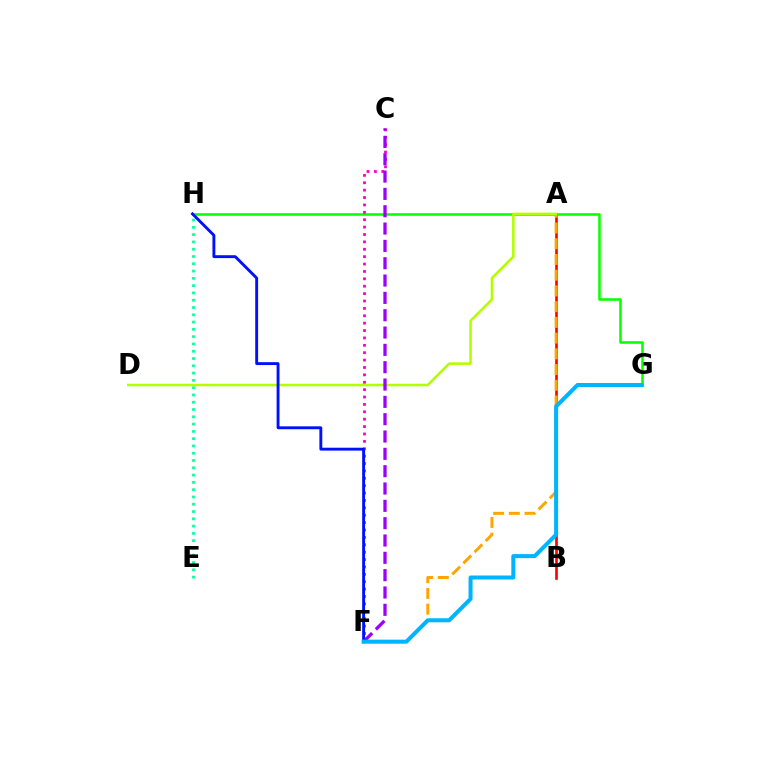{('G', 'H'): [{'color': '#08ff00', 'line_style': 'solid', 'thickness': 1.83}], ('A', 'B'): [{'color': '#ff0000', 'line_style': 'solid', 'thickness': 1.9}], ('A', 'F'): [{'color': '#ffa500', 'line_style': 'dashed', 'thickness': 2.14}], ('E', 'H'): [{'color': '#00ff9d', 'line_style': 'dotted', 'thickness': 1.98}], ('A', 'D'): [{'color': '#b3ff00', 'line_style': 'solid', 'thickness': 1.86}], ('C', 'F'): [{'color': '#ff00bd', 'line_style': 'dotted', 'thickness': 2.01}, {'color': '#9b00ff', 'line_style': 'dashed', 'thickness': 2.35}], ('F', 'H'): [{'color': '#0010ff', 'line_style': 'solid', 'thickness': 2.08}], ('F', 'G'): [{'color': '#00b5ff', 'line_style': 'solid', 'thickness': 2.9}]}